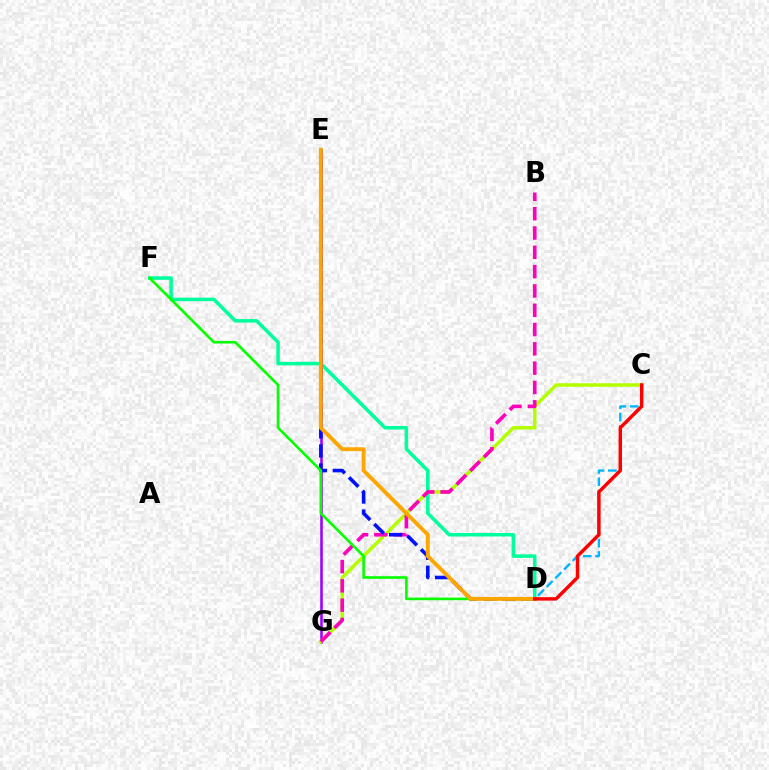{('C', 'D'): [{'color': '#00b5ff', 'line_style': 'dashed', 'thickness': 1.67}, {'color': '#ff0000', 'line_style': 'solid', 'thickness': 2.48}], ('D', 'F'): [{'color': '#00ff9d', 'line_style': 'solid', 'thickness': 2.54}, {'color': '#08ff00', 'line_style': 'solid', 'thickness': 1.91}], ('E', 'G'): [{'color': '#9b00ff', 'line_style': 'solid', 'thickness': 1.84}], ('C', 'G'): [{'color': '#b3ff00', 'line_style': 'solid', 'thickness': 2.54}], ('B', 'G'): [{'color': '#ff00bd', 'line_style': 'dashed', 'thickness': 2.62}], ('D', 'E'): [{'color': '#0010ff', 'line_style': 'dashed', 'thickness': 2.59}, {'color': '#ffa500', 'line_style': 'solid', 'thickness': 2.78}]}